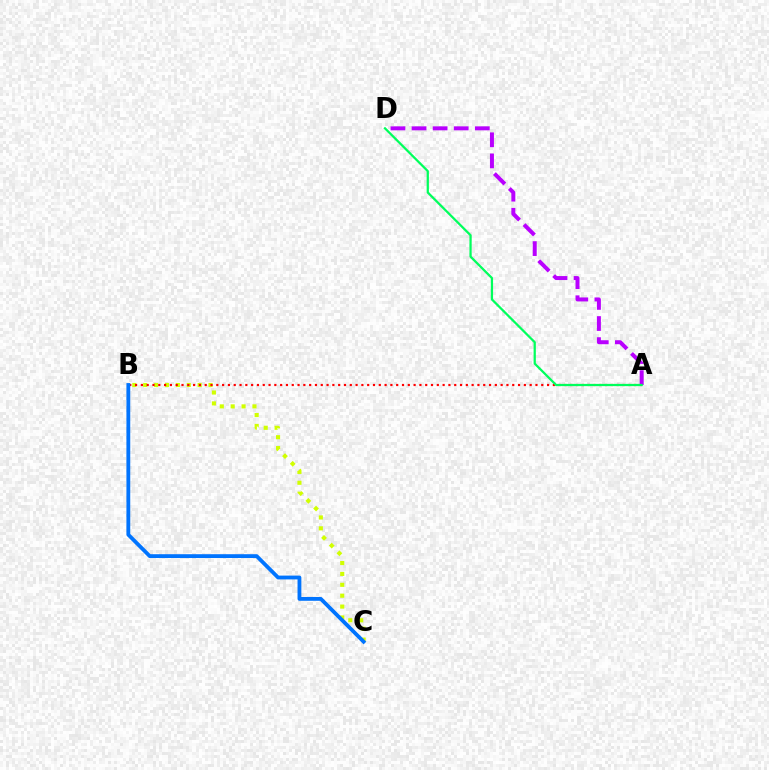{('B', 'C'): [{'color': '#d1ff00', 'line_style': 'dotted', 'thickness': 2.96}, {'color': '#0074ff', 'line_style': 'solid', 'thickness': 2.75}], ('A', 'B'): [{'color': '#ff0000', 'line_style': 'dotted', 'thickness': 1.58}], ('A', 'D'): [{'color': '#b900ff', 'line_style': 'dashed', 'thickness': 2.87}, {'color': '#00ff5c', 'line_style': 'solid', 'thickness': 1.62}]}